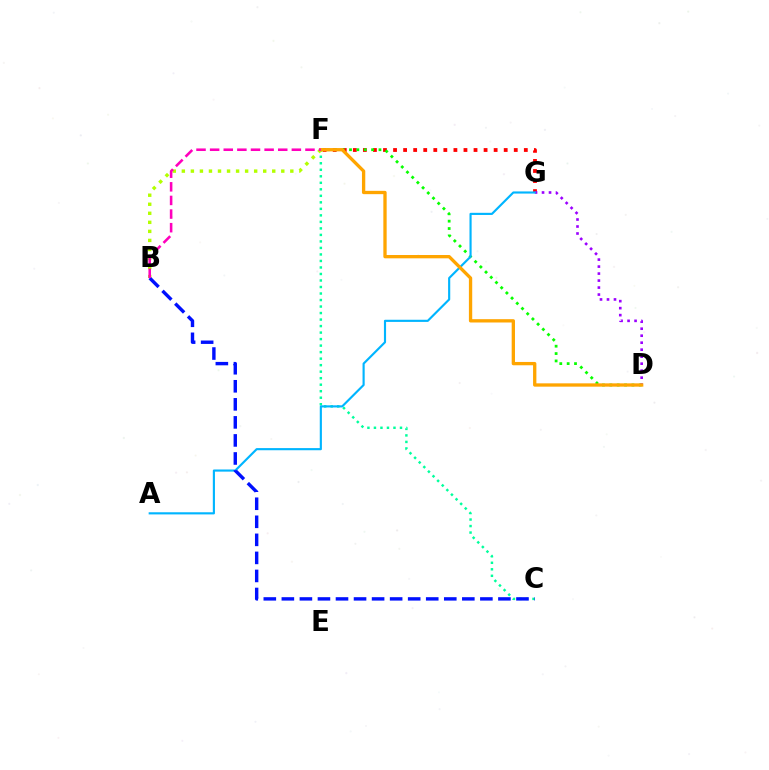{('F', 'G'): [{'color': '#ff0000', 'line_style': 'dotted', 'thickness': 2.73}], ('C', 'F'): [{'color': '#00ff9d', 'line_style': 'dotted', 'thickness': 1.77}], ('D', 'F'): [{'color': '#08ff00', 'line_style': 'dotted', 'thickness': 2.0}, {'color': '#ffa500', 'line_style': 'solid', 'thickness': 2.39}], ('D', 'G'): [{'color': '#9b00ff', 'line_style': 'dotted', 'thickness': 1.9}], ('B', 'F'): [{'color': '#b3ff00', 'line_style': 'dotted', 'thickness': 2.46}, {'color': '#ff00bd', 'line_style': 'dashed', 'thickness': 1.85}], ('A', 'G'): [{'color': '#00b5ff', 'line_style': 'solid', 'thickness': 1.54}], ('B', 'C'): [{'color': '#0010ff', 'line_style': 'dashed', 'thickness': 2.45}]}